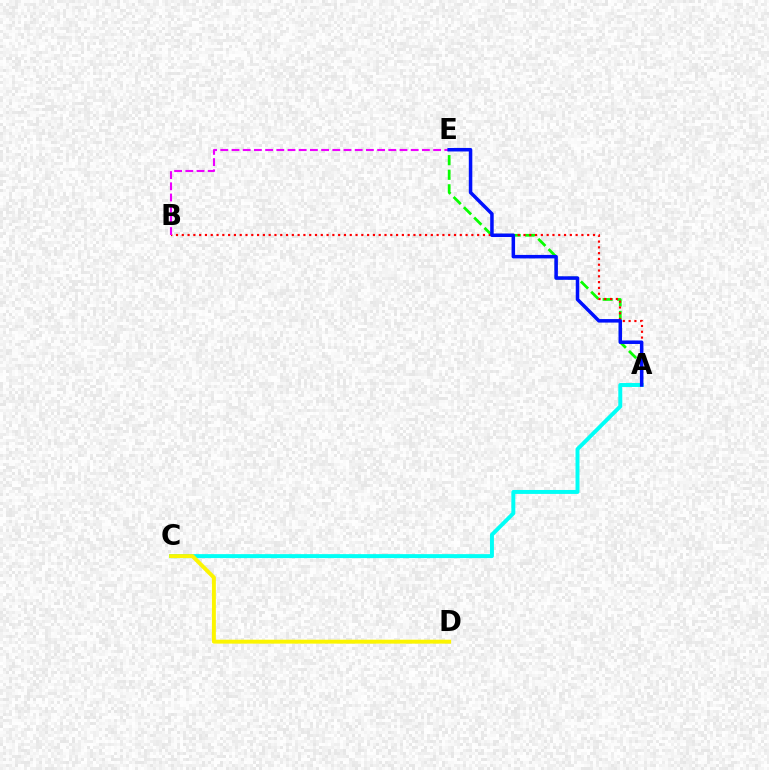{('A', 'E'): [{'color': '#08ff00', 'line_style': 'dashed', 'thickness': 1.98}, {'color': '#0010ff', 'line_style': 'solid', 'thickness': 2.53}], ('A', 'B'): [{'color': '#ff0000', 'line_style': 'dotted', 'thickness': 1.57}], ('B', 'E'): [{'color': '#ee00ff', 'line_style': 'dashed', 'thickness': 1.52}], ('A', 'C'): [{'color': '#00fff6', 'line_style': 'solid', 'thickness': 2.84}], ('C', 'D'): [{'color': '#fcf500', 'line_style': 'solid', 'thickness': 2.83}]}